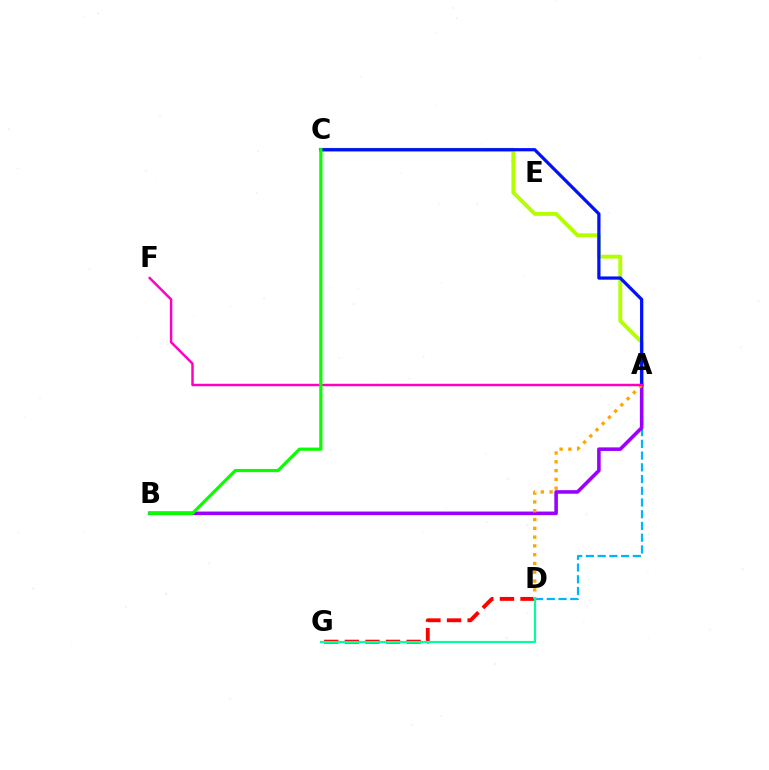{('A', 'C'): [{'color': '#b3ff00', 'line_style': 'solid', 'thickness': 2.81}, {'color': '#0010ff', 'line_style': 'solid', 'thickness': 2.33}], ('A', 'D'): [{'color': '#00b5ff', 'line_style': 'dashed', 'thickness': 1.59}, {'color': '#ffa500', 'line_style': 'dotted', 'thickness': 2.39}], ('A', 'B'): [{'color': '#9b00ff', 'line_style': 'solid', 'thickness': 2.57}], ('D', 'G'): [{'color': '#ff0000', 'line_style': 'dashed', 'thickness': 2.8}, {'color': '#00ff9d', 'line_style': 'solid', 'thickness': 1.57}], ('A', 'F'): [{'color': '#ff00bd', 'line_style': 'solid', 'thickness': 1.76}], ('B', 'C'): [{'color': '#08ff00', 'line_style': 'solid', 'thickness': 2.31}]}